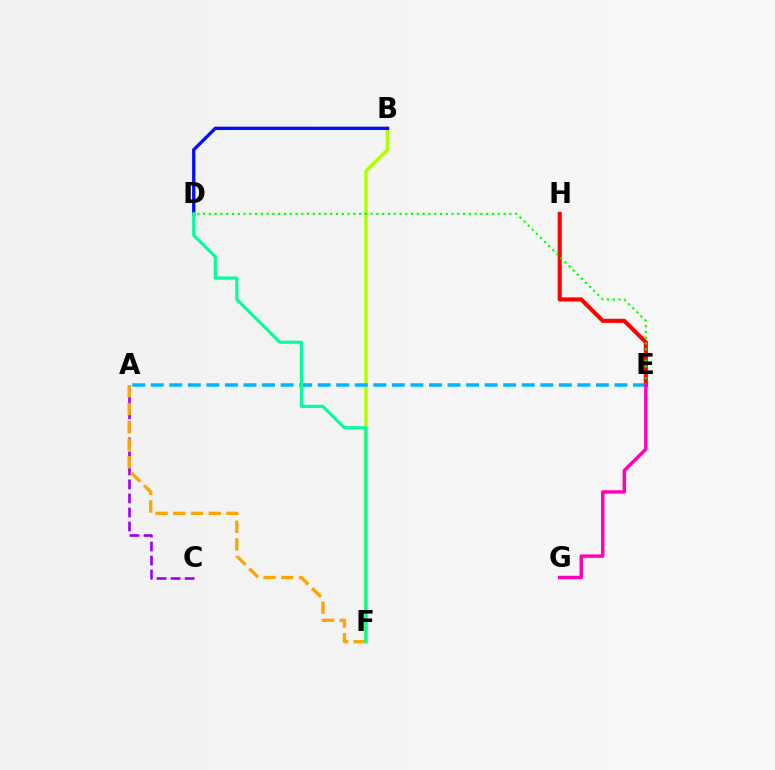{('B', 'F'): [{'color': '#b3ff00', 'line_style': 'solid', 'thickness': 2.55}], ('B', 'D'): [{'color': '#0010ff', 'line_style': 'solid', 'thickness': 2.4}], ('A', 'C'): [{'color': '#9b00ff', 'line_style': 'dashed', 'thickness': 1.9}], ('E', 'H'): [{'color': '#ff0000', 'line_style': 'solid', 'thickness': 2.95}], ('A', 'E'): [{'color': '#00b5ff', 'line_style': 'dashed', 'thickness': 2.52}], ('A', 'F'): [{'color': '#ffa500', 'line_style': 'dashed', 'thickness': 2.41}], ('D', 'F'): [{'color': '#00ff9d', 'line_style': 'solid', 'thickness': 2.27}], ('D', 'E'): [{'color': '#08ff00', 'line_style': 'dotted', 'thickness': 1.57}], ('E', 'G'): [{'color': '#ff00bd', 'line_style': 'solid', 'thickness': 2.48}]}